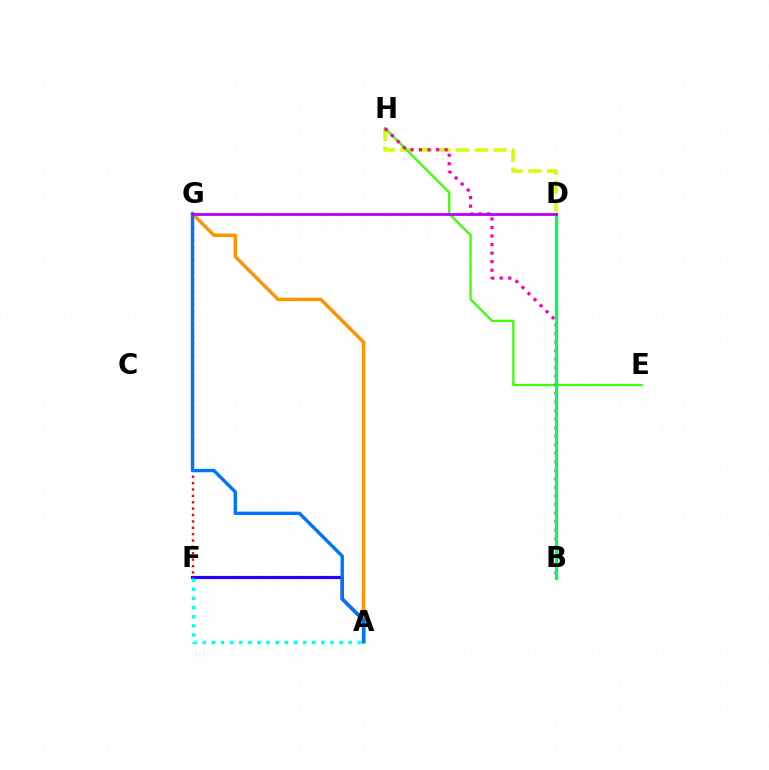{('A', 'F'): [{'color': '#2500ff', 'line_style': 'solid', 'thickness': 2.29}, {'color': '#00fff6', 'line_style': 'dotted', 'thickness': 2.48}], ('F', 'G'): [{'color': '#ff0000', 'line_style': 'dotted', 'thickness': 1.73}], ('D', 'H'): [{'color': '#d1ff00', 'line_style': 'dashed', 'thickness': 2.53}], ('E', 'H'): [{'color': '#3dff00', 'line_style': 'solid', 'thickness': 1.61}], ('B', 'H'): [{'color': '#ff00ac', 'line_style': 'dotted', 'thickness': 2.32}], ('A', 'G'): [{'color': '#ff9400', 'line_style': 'solid', 'thickness': 2.48}, {'color': '#0074ff', 'line_style': 'solid', 'thickness': 2.44}], ('B', 'D'): [{'color': '#00ff5c', 'line_style': 'solid', 'thickness': 2.32}], ('D', 'G'): [{'color': '#b900ff', 'line_style': 'solid', 'thickness': 2.03}]}